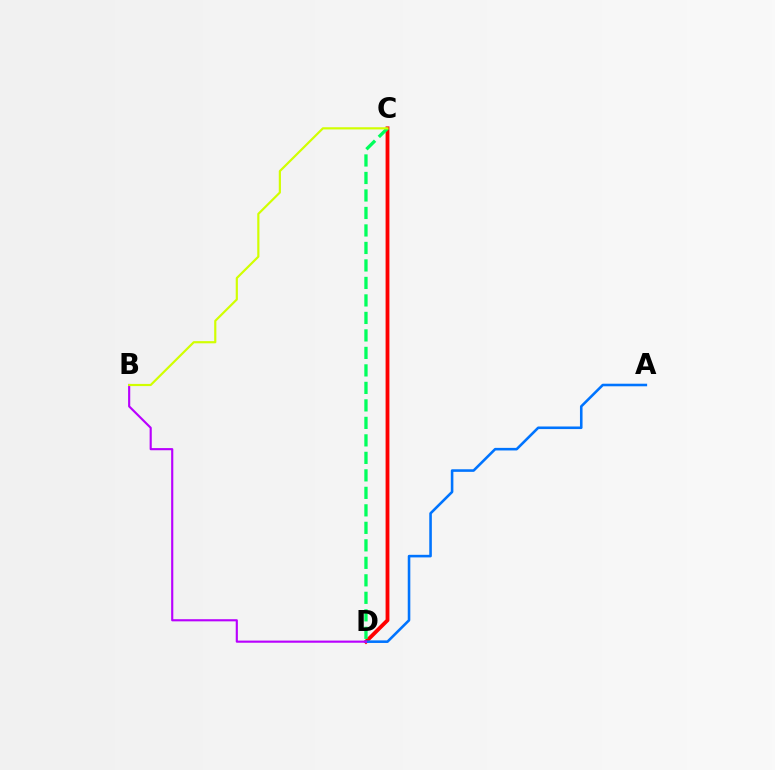{('C', 'D'): [{'color': '#ff0000', 'line_style': 'solid', 'thickness': 2.75}, {'color': '#00ff5c', 'line_style': 'dashed', 'thickness': 2.38}], ('A', 'D'): [{'color': '#0074ff', 'line_style': 'solid', 'thickness': 1.86}], ('B', 'D'): [{'color': '#b900ff', 'line_style': 'solid', 'thickness': 1.54}], ('B', 'C'): [{'color': '#d1ff00', 'line_style': 'solid', 'thickness': 1.57}]}